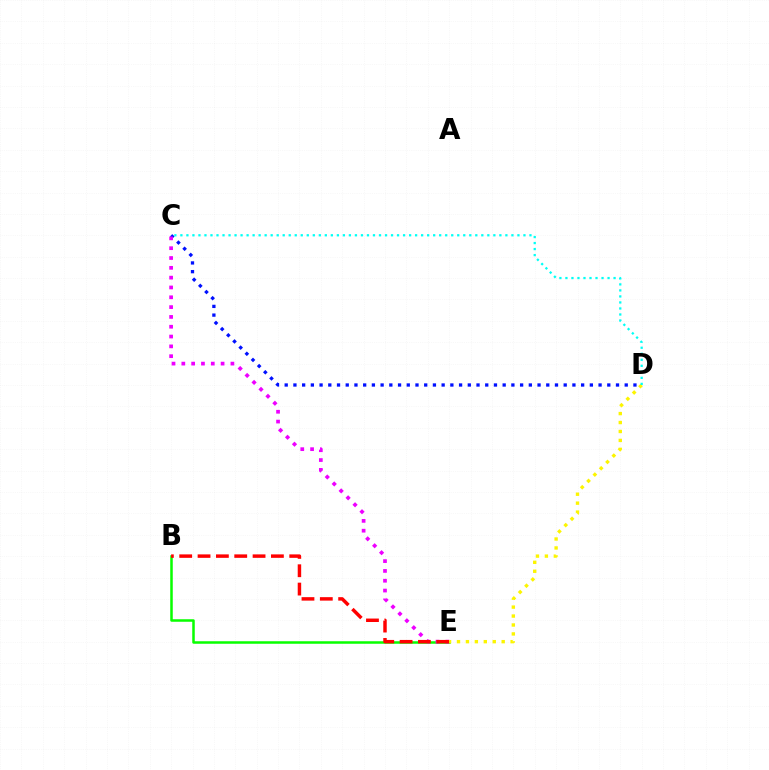{('C', 'D'): [{'color': '#0010ff', 'line_style': 'dotted', 'thickness': 2.37}, {'color': '#00fff6', 'line_style': 'dotted', 'thickness': 1.64}], ('B', 'E'): [{'color': '#08ff00', 'line_style': 'solid', 'thickness': 1.81}, {'color': '#ff0000', 'line_style': 'dashed', 'thickness': 2.49}], ('C', 'E'): [{'color': '#ee00ff', 'line_style': 'dotted', 'thickness': 2.67}], ('D', 'E'): [{'color': '#fcf500', 'line_style': 'dotted', 'thickness': 2.43}]}